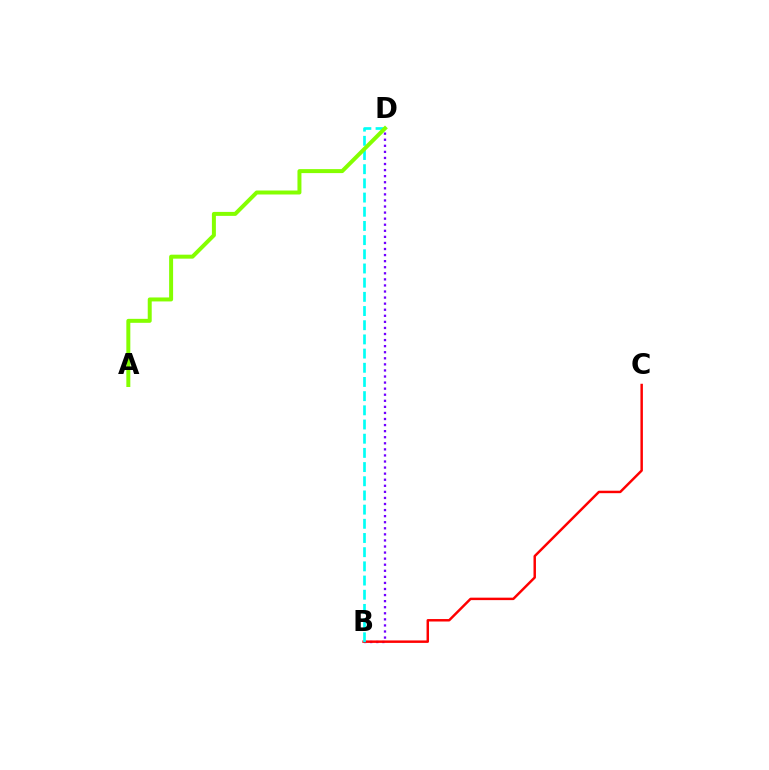{('B', 'D'): [{'color': '#7200ff', 'line_style': 'dotted', 'thickness': 1.65}, {'color': '#00fff6', 'line_style': 'dashed', 'thickness': 1.93}], ('B', 'C'): [{'color': '#ff0000', 'line_style': 'solid', 'thickness': 1.77}], ('A', 'D'): [{'color': '#84ff00', 'line_style': 'solid', 'thickness': 2.86}]}